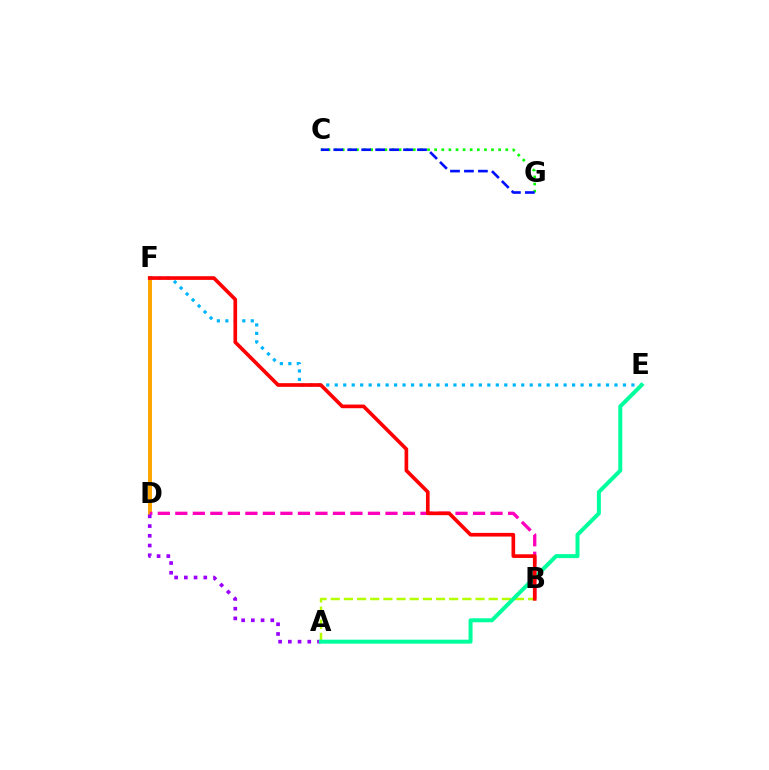{('D', 'F'): [{'color': '#ffa500', 'line_style': 'solid', 'thickness': 2.85}], ('C', 'G'): [{'color': '#08ff00', 'line_style': 'dotted', 'thickness': 1.93}, {'color': '#0010ff', 'line_style': 'dashed', 'thickness': 1.9}], ('B', 'D'): [{'color': '#ff00bd', 'line_style': 'dashed', 'thickness': 2.38}], ('A', 'D'): [{'color': '#9b00ff', 'line_style': 'dotted', 'thickness': 2.64}], ('E', 'F'): [{'color': '#00b5ff', 'line_style': 'dotted', 'thickness': 2.3}], ('A', 'B'): [{'color': '#b3ff00', 'line_style': 'dashed', 'thickness': 1.79}], ('A', 'E'): [{'color': '#00ff9d', 'line_style': 'solid', 'thickness': 2.87}], ('B', 'F'): [{'color': '#ff0000', 'line_style': 'solid', 'thickness': 2.63}]}